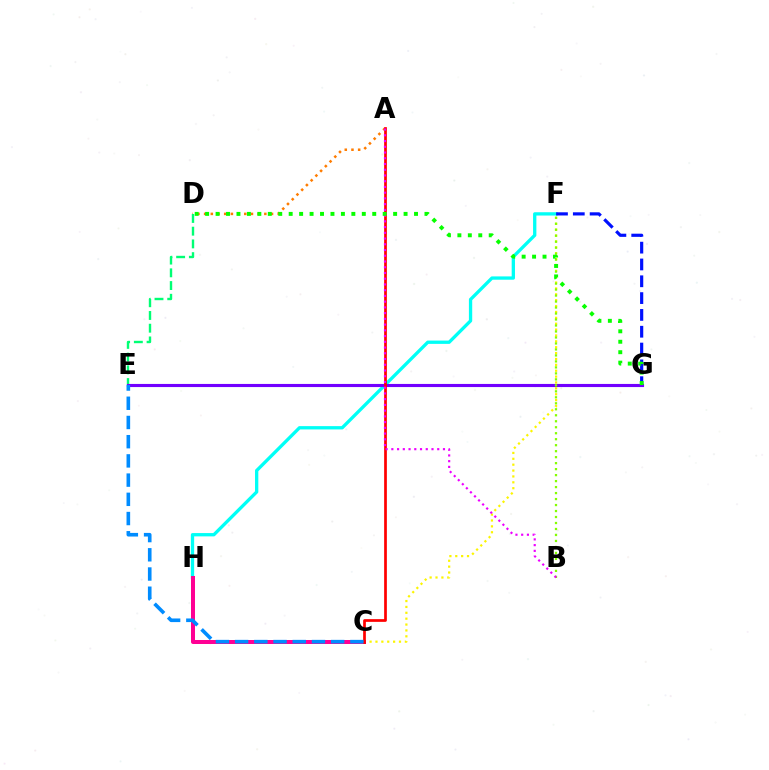{('A', 'D'): [{'color': '#ff7c00', 'line_style': 'dotted', 'thickness': 1.82}], ('D', 'E'): [{'color': '#00ff74', 'line_style': 'dashed', 'thickness': 1.73}], ('F', 'H'): [{'color': '#00fff6', 'line_style': 'solid', 'thickness': 2.38}], ('C', 'F'): [{'color': '#fcf500', 'line_style': 'dotted', 'thickness': 1.6}], ('E', 'G'): [{'color': '#7200ff', 'line_style': 'solid', 'thickness': 2.24}], ('F', 'G'): [{'color': '#0010ff', 'line_style': 'dashed', 'thickness': 2.28}], ('C', 'H'): [{'color': '#ff0094', 'line_style': 'solid', 'thickness': 2.88}], ('B', 'F'): [{'color': '#84ff00', 'line_style': 'dotted', 'thickness': 1.63}], ('A', 'C'): [{'color': '#ff0000', 'line_style': 'solid', 'thickness': 1.96}], ('C', 'E'): [{'color': '#008cff', 'line_style': 'dashed', 'thickness': 2.61}], ('A', 'B'): [{'color': '#ee00ff', 'line_style': 'dotted', 'thickness': 1.56}], ('D', 'G'): [{'color': '#08ff00', 'line_style': 'dotted', 'thickness': 2.84}]}